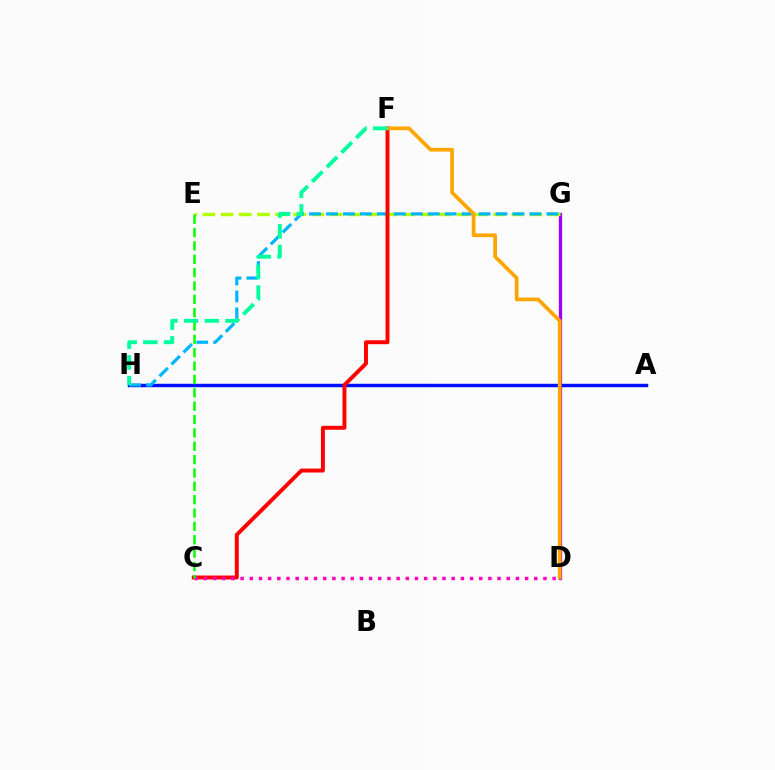{('D', 'G'): [{'color': '#9b00ff', 'line_style': 'solid', 'thickness': 2.38}], ('A', 'H'): [{'color': '#0010ff', 'line_style': 'solid', 'thickness': 2.48}], ('E', 'G'): [{'color': '#b3ff00', 'line_style': 'dashed', 'thickness': 2.47}], ('G', 'H'): [{'color': '#00b5ff', 'line_style': 'dashed', 'thickness': 2.3}], ('C', 'F'): [{'color': '#ff0000', 'line_style': 'solid', 'thickness': 2.83}], ('C', 'D'): [{'color': '#ff00bd', 'line_style': 'dotted', 'thickness': 2.49}], ('C', 'E'): [{'color': '#08ff00', 'line_style': 'dashed', 'thickness': 1.81}], ('D', 'F'): [{'color': '#ffa500', 'line_style': 'solid', 'thickness': 2.69}], ('F', 'H'): [{'color': '#00ff9d', 'line_style': 'dashed', 'thickness': 2.81}]}